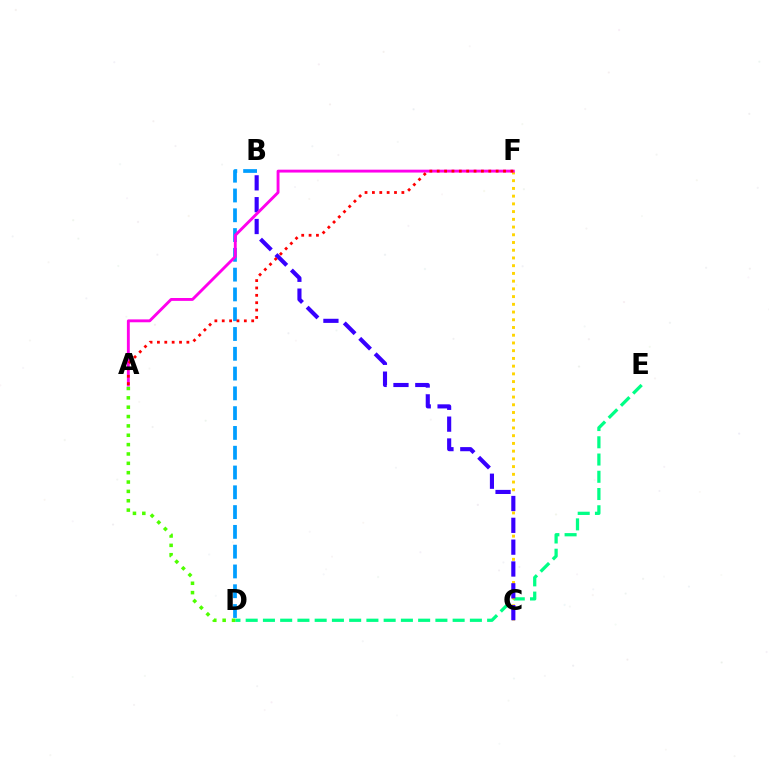{('D', 'E'): [{'color': '#00ff86', 'line_style': 'dashed', 'thickness': 2.34}], ('C', 'F'): [{'color': '#ffd500', 'line_style': 'dotted', 'thickness': 2.1}], ('B', 'D'): [{'color': '#009eff', 'line_style': 'dashed', 'thickness': 2.69}], ('B', 'C'): [{'color': '#3700ff', 'line_style': 'dashed', 'thickness': 2.97}], ('A', 'D'): [{'color': '#4fff00', 'line_style': 'dotted', 'thickness': 2.54}], ('A', 'F'): [{'color': '#ff00ed', 'line_style': 'solid', 'thickness': 2.07}, {'color': '#ff0000', 'line_style': 'dotted', 'thickness': 2.0}]}